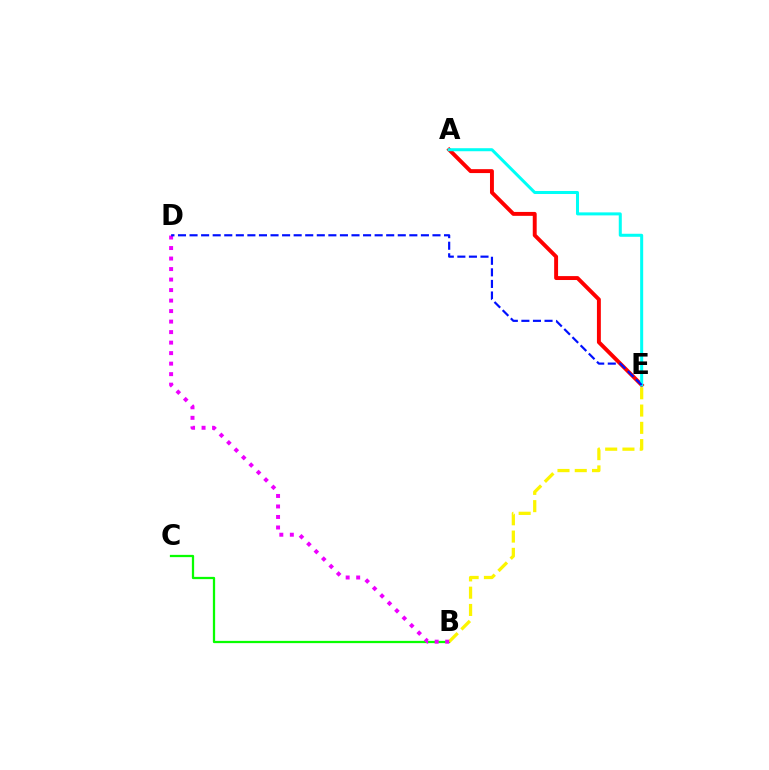{('B', 'C'): [{'color': '#08ff00', 'line_style': 'solid', 'thickness': 1.63}], ('A', 'E'): [{'color': '#ff0000', 'line_style': 'solid', 'thickness': 2.82}, {'color': '#00fff6', 'line_style': 'solid', 'thickness': 2.18}], ('B', 'E'): [{'color': '#fcf500', 'line_style': 'dashed', 'thickness': 2.35}], ('B', 'D'): [{'color': '#ee00ff', 'line_style': 'dotted', 'thickness': 2.86}], ('D', 'E'): [{'color': '#0010ff', 'line_style': 'dashed', 'thickness': 1.57}]}